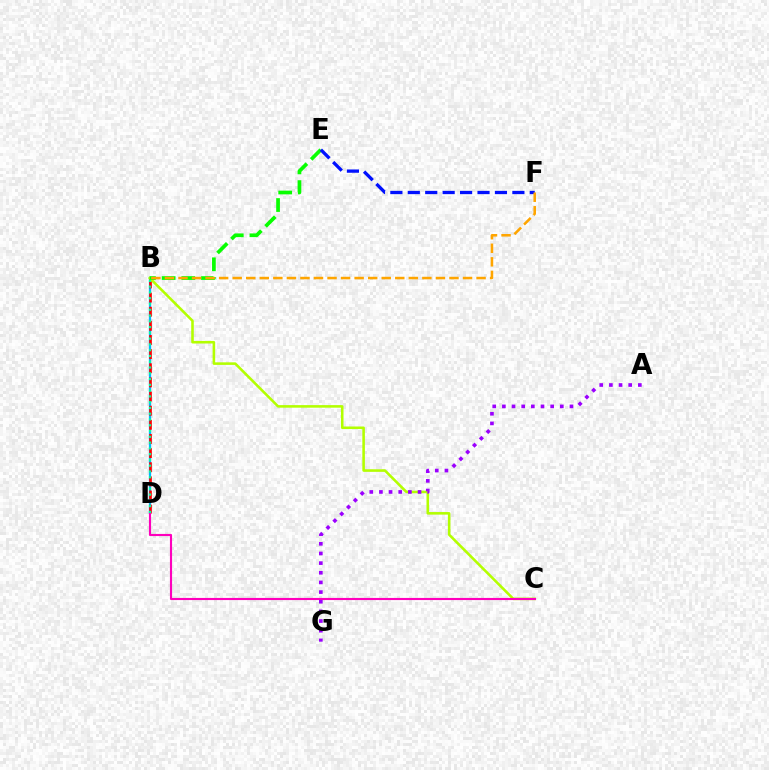{('B', 'D'): [{'color': '#00b5ff', 'line_style': 'solid', 'thickness': 1.64}, {'color': '#ff0000', 'line_style': 'dashed', 'thickness': 1.92}, {'color': '#00ff9d', 'line_style': 'dotted', 'thickness': 1.57}], ('B', 'C'): [{'color': '#b3ff00', 'line_style': 'solid', 'thickness': 1.85}], ('B', 'E'): [{'color': '#08ff00', 'line_style': 'dashed', 'thickness': 2.67}], ('C', 'D'): [{'color': '#ff00bd', 'line_style': 'solid', 'thickness': 1.54}], ('A', 'G'): [{'color': '#9b00ff', 'line_style': 'dotted', 'thickness': 2.62}], ('E', 'F'): [{'color': '#0010ff', 'line_style': 'dashed', 'thickness': 2.37}], ('B', 'F'): [{'color': '#ffa500', 'line_style': 'dashed', 'thickness': 1.84}]}